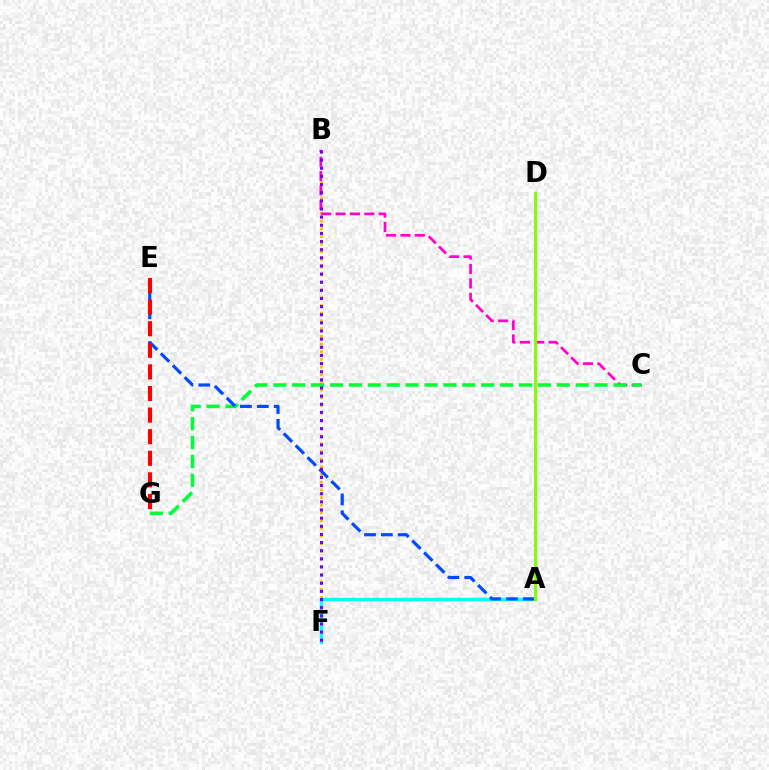{('B', 'F'): [{'color': '#ffbd00', 'line_style': 'dotted', 'thickness': 2.09}, {'color': '#7200ff', 'line_style': 'dotted', 'thickness': 2.21}], ('B', 'C'): [{'color': '#ff00cf', 'line_style': 'dashed', 'thickness': 1.95}], ('A', 'F'): [{'color': '#00fff6', 'line_style': 'solid', 'thickness': 2.44}], ('C', 'G'): [{'color': '#00ff39', 'line_style': 'dashed', 'thickness': 2.57}], ('A', 'E'): [{'color': '#004bff', 'line_style': 'dashed', 'thickness': 2.29}], ('E', 'G'): [{'color': '#ff0000', 'line_style': 'dashed', 'thickness': 2.93}], ('A', 'D'): [{'color': '#84ff00', 'line_style': 'solid', 'thickness': 2.14}]}